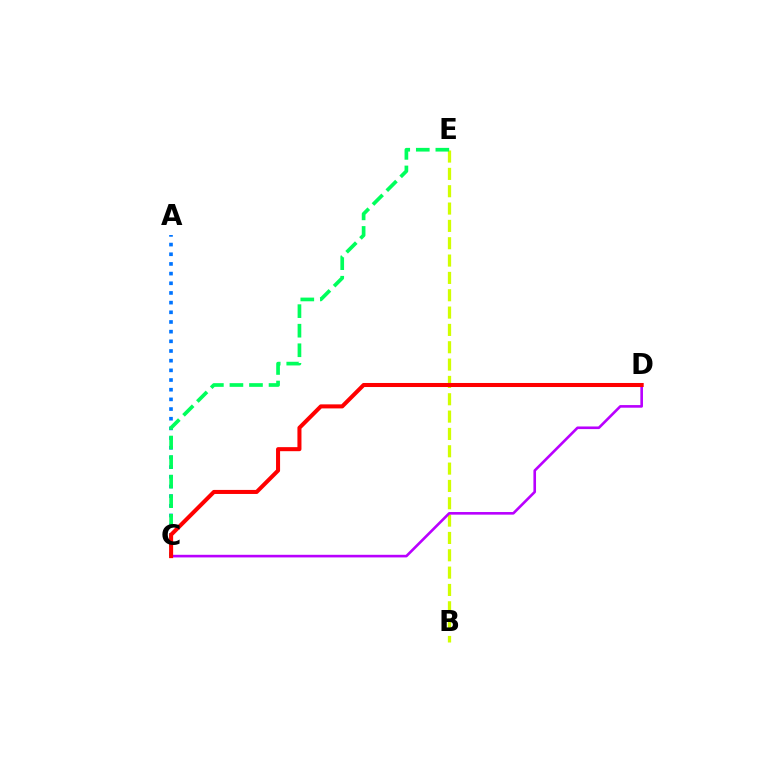{('B', 'E'): [{'color': '#d1ff00', 'line_style': 'dashed', 'thickness': 2.36}], ('A', 'C'): [{'color': '#0074ff', 'line_style': 'dotted', 'thickness': 2.63}], ('C', 'D'): [{'color': '#b900ff', 'line_style': 'solid', 'thickness': 1.88}, {'color': '#ff0000', 'line_style': 'solid', 'thickness': 2.91}], ('C', 'E'): [{'color': '#00ff5c', 'line_style': 'dashed', 'thickness': 2.66}]}